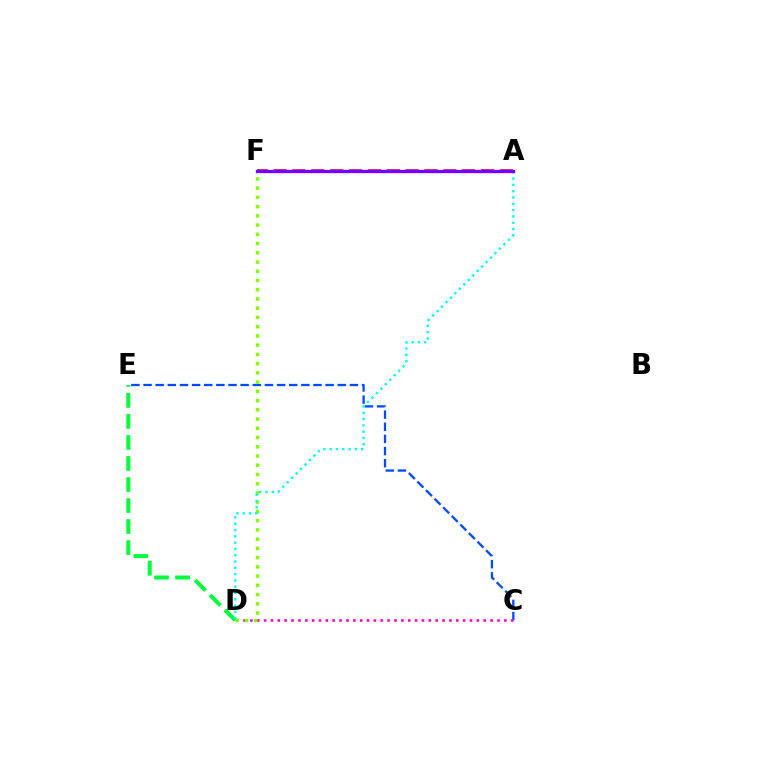{('D', 'E'): [{'color': '#00ff39', 'line_style': 'dashed', 'thickness': 2.86}], ('A', 'F'): [{'color': '#ffbd00', 'line_style': 'dotted', 'thickness': 1.52}, {'color': '#ff0000', 'line_style': 'dashed', 'thickness': 2.56}, {'color': '#7200ff', 'line_style': 'solid', 'thickness': 2.39}], ('C', 'E'): [{'color': '#004bff', 'line_style': 'dashed', 'thickness': 1.65}], ('C', 'D'): [{'color': '#ff00cf', 'line_style': 'dotted', 'thickness': 1.87}], ('D', 'F'): [{'color': '#84ff00', 'line_style': 'dotted', 'thickness': 2.51}], ('A', 'D'): [{'color': '#00fff6', 'line_style': 'dotted', 'thickness': 1.71}]}